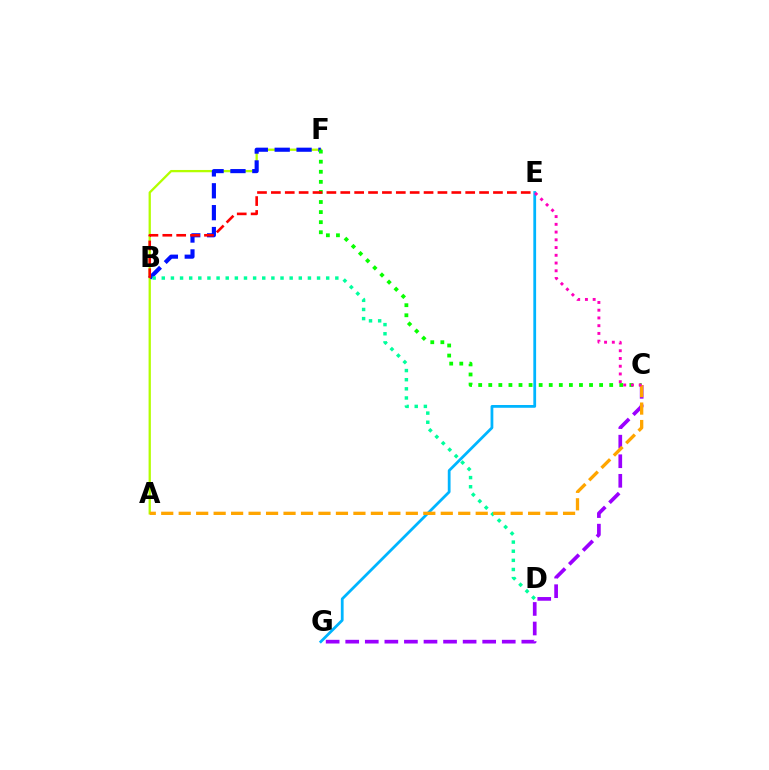{('E', 'G'): [{'color': '#00b5ff', 'line_style': 'solid', 'thickness': 2.0}], ('A', 'F'): [{'color': '#b3ff00', 'line_style': 'solid', 'thickness': 1.65}], ('C', 'G'): [{'color': '#9b00ff', 'line_style': 'dashed', 'thickness': 2.66}], ('B', 'F'): [{'color': '#0010ff', 'line_style': 'dashed', 'thickness': 2.97}], ('C', 'F'): [{'color': '#08ff00', 'line_style': 'dotted', 'thickness': 2.74}], ('B', 'D'): [{'color': '#00ff9d', 'line_style': 'dotted', 'thickness': 2.48}], ('A', 'C'): [{'color': '#ffa500', 'line_style': 'dashed', 'thickness': 2.37}], ('B', 'E'): [{'color': '#ff0000', 'line_style': 'dashed', 'thickness': 1.89}], ('C', 'E'): [{'color': '#ff00bd', 'line_style': 'dotted', 'thickness': 2.1}]}